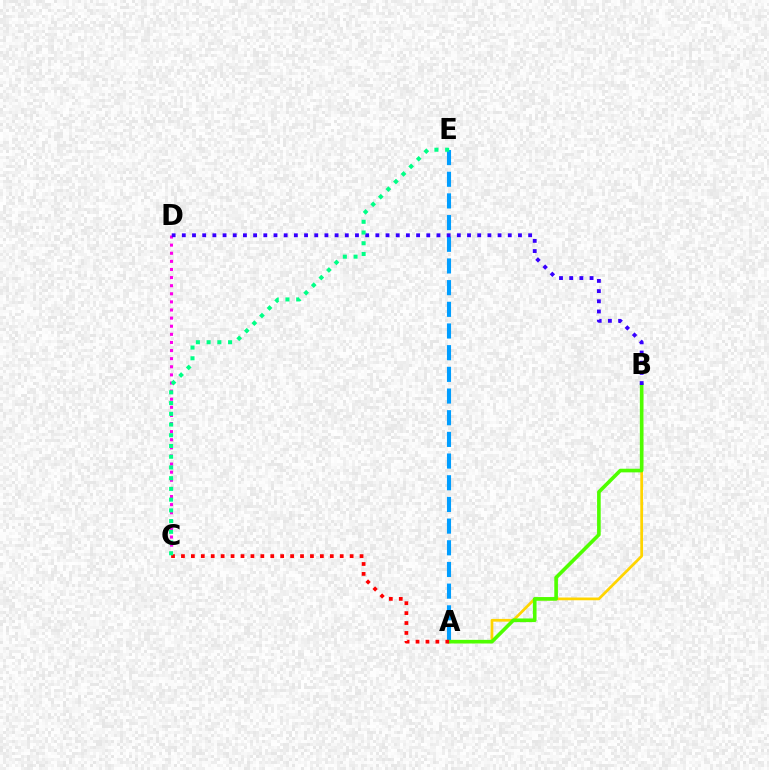{('A', 'E'): [{'color': '#009eff', 'line_style': 'dashed', 'thickness': 2.95}], ('A', 'B'): [{'color': '#ffd500', 'line_style': 'solid', 'thickness': 1.98}, {'color': '#4fff00', 'line_style': 'solid', 'thickness': 2.62}], ('C', 'D'): [{'color': '#ff00ed', 'line_style': 'dotted', 'thickness': 2.2}], ('A', 'C'): [{'color': '#ff0000', 'line_style': 'dotted', 'thickness': 2.7}], ('B', 'D'): [{'color': '#3700ff', 'line_style': 'dotted', 'thickness': 2.77}], ('C', 'E'): [{'color': '#00ff86', 'line_style': 'dotted', 'thickness': 2.91}]}